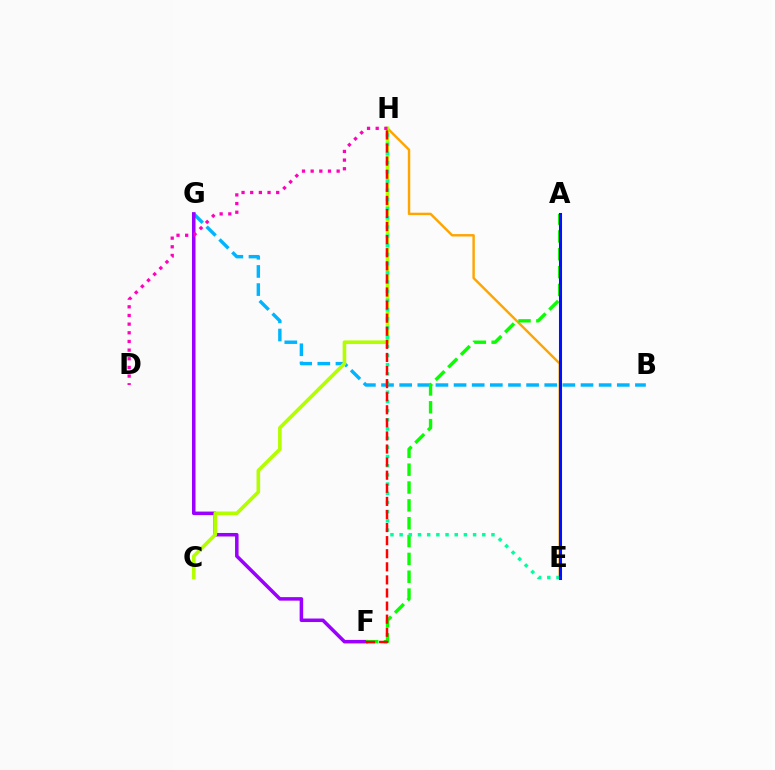{('B', 'G'): [{'color': '#00b5ff', 'line_style': 'dashed', 'thickness': 2.46}], ('E', 'H'): [{'color': '#ffa500', 'line_style': 'solid', 'thickness': 1.75}, {'color': '#00ff9d', 'line_style': 'dotted', 'thickness': 2.5}], ('F', 'G'): [{'color': '#9b00ff', 'line_style': 'solid', 'thickness': 2.53}], ('C', 'H'): [{'color': '#b3ff00', 'line_style': 'solid', 'thickness': 2.61}], ('A', 'F'): [{'color': '#08ff00', 'line_style': 'dashed', 'thickness': 2.42}], ('D', 'H'): [{'color': '#ff00bd', 'line_style': 'dotted', 'thickness': 2.35}], ('F', 'H'): [{'color': '#ff0000', 'line_style': 'dashed', 'thickness': 1.78}], ('A', 'E'): [{'color': '#0010ff', 'line_style': 'solid', 'thickness': 2.2}]}